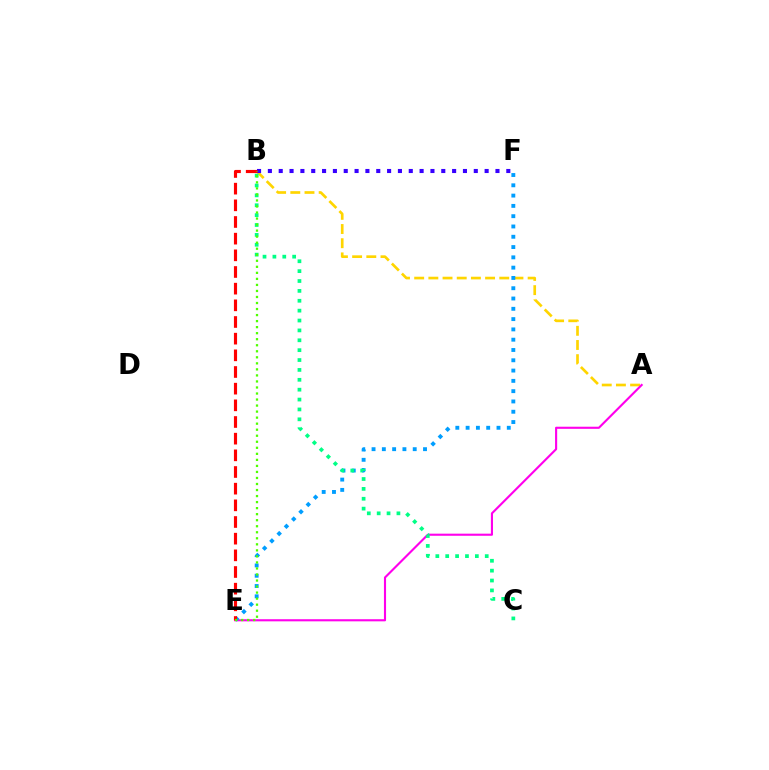{('A', 'B'): [{'color': '#ffd500', 'line_style': 'dashed', 'thickness': 1.93}], ('A', 'E'): [{'color': '#ff00ed', 'line_style': 'solid', 'thickness': 1.52}], ('E', 'F'): [{'color': '#009eff', 'line_style': 'dotted', 'thickness': 2.8}], ('B', 'F'): [{'color': '#3700ff', 'line_style': 'dotted', 'thickness': 2.94}], ('B', 'C'): [{'color': '#00ff86', 'line_style': 'dotted', 'thickness': 2.68}], ('B', 'E'): [{'color': '#ff0000', 'line_style': 'dashed', 'thickness': 2.26}, {'color': '#4fff00', 'line_style': 'dotted', 'thickness': 1.64}]}